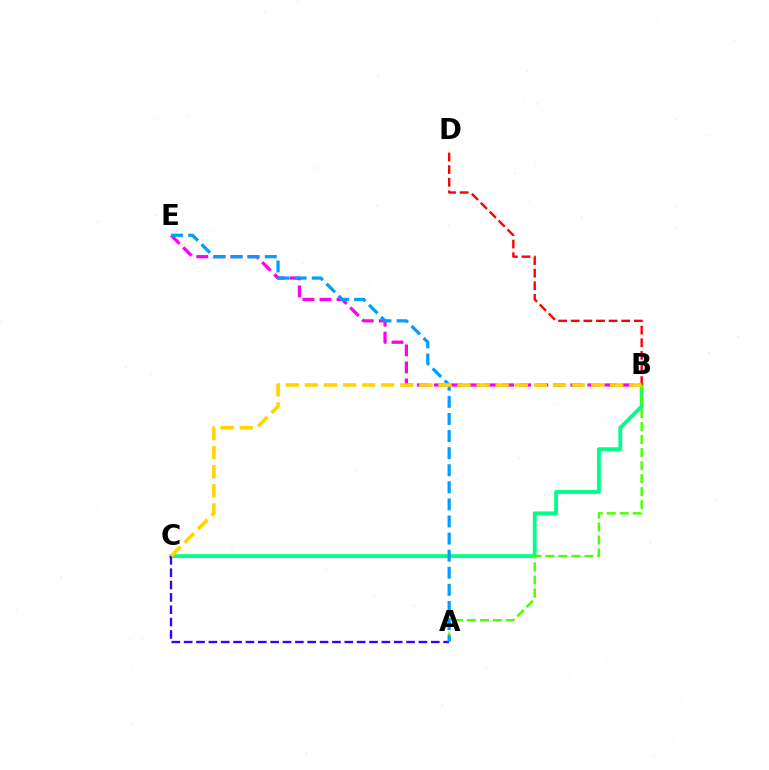{('B', 'E'): [{'color': '#ff00ed', 'line_style': 'dashed', 'thickness': 2.32}], ('B', 'C'): [{'color': '#00ff86', 'line_style': 'solid', 'thickness': 2.76}, {'color': '#ffd500', 'line_style': 'dashed', 'thickness': 2.59}], ('A', 'C'): [{'color': '#3700ff', 'line_style': 'dashed', 'thickness': 1.68}], ('A', 'B'): [{'color': '#4fff00', 'line_style': 'dashed', 'thickness': 1.77}], ('A', 'E'): [{'color': '#009eff', 'line_style': 'dashed', 'thickness': 2.32}], ('B', 'D'): [{'color': '#ff0000', 'line_style': 'dashed', 'thickness': 1.71}]}